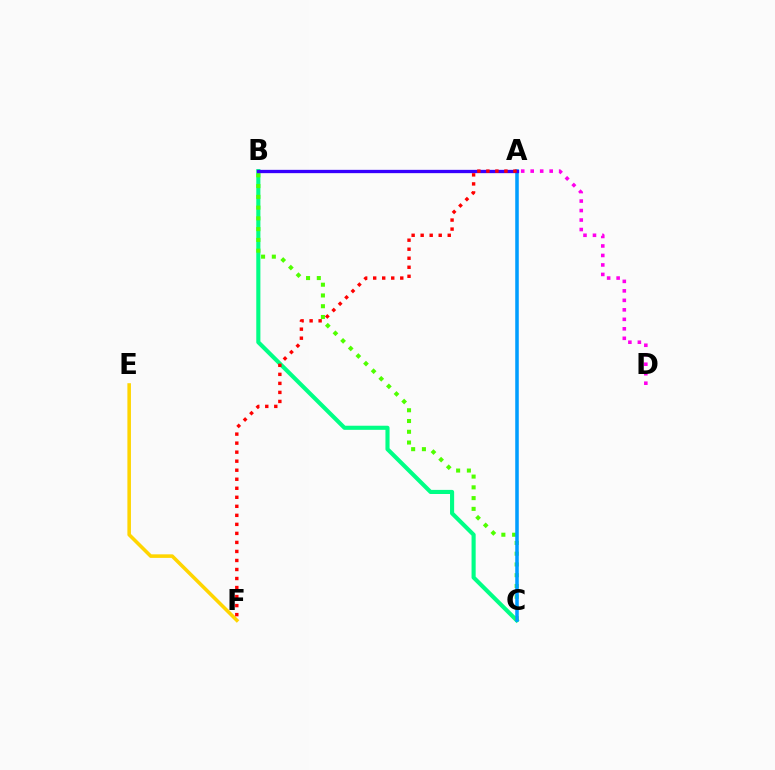{('B', 'C'): [{'color': '#00ff86', 'line_style': 'solid', 'thickness': 2.96}, {'color': '#4fff00', 'line_style': 'dotted', 'thickness': 2.92}], ('E', 'F'): [{'color': '#ffd500', 'line_style': 'solid', 'thickness': 2.56}], ('A', 'D'): [{'color': '#ff00ed', 'line_style': 'dotted', 'thickness': 2.58}], ('A', 'C'): [{'color': '#009eff', 'line_style': 'solid', 'thickness': 2.55}], ('A', 'B'): [{'color': '#3700ff', 'line_style': 'solid', 'thickness': 2.38}], ('A', 'F'): [{'color': '#ff0000', 'line_style': 'dotted', 'thickness': 2.45}]}